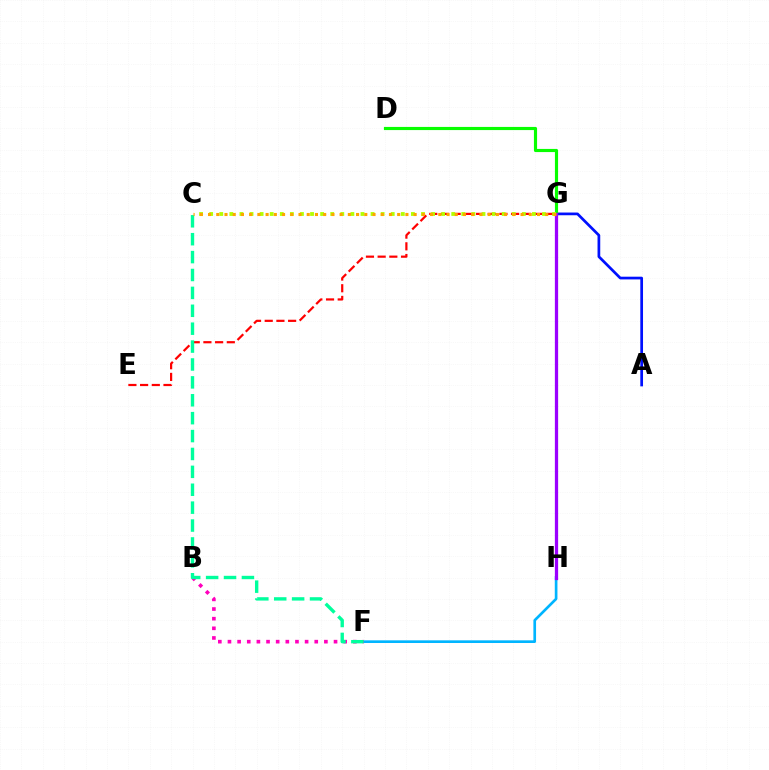{('A', 'G'): [{'color': '#0010ff', 'line_style': 'solid', 'thickness': 1.95}], ('F', 'H'): [{'color': '#00b5ff', 'line_style': 'solid', 'thickness': 1.92}], ('B', 'F'): [{'color': '#ff00bd', 'line_style': 'dotted', 'thickness': 2.62}], ('E', 'G'): [{'color': '#ff0000', 'line_style': 'dashed', 'thickness': 1.59}], ('D', 'G'): [{'color': '#08ff00', 'line_style': 'solid', 'thickness': 2.27}], ('C', 'F'): [{'color': '#00ff9d', 'line_style': 'dashed', 'thickness': 2.43}], ('G', 'H'): [{'color': '#9b00ff', 'line_style': 'solid', 'thickness': 2.35}], ('C', 'G'): [{'color': '#b3ff00', 'line_style': 'dotted', 'thickness': 2.74}, {'color': '#ffa500', 'line_style': 'dotted', 'thickness': 2.23}]}